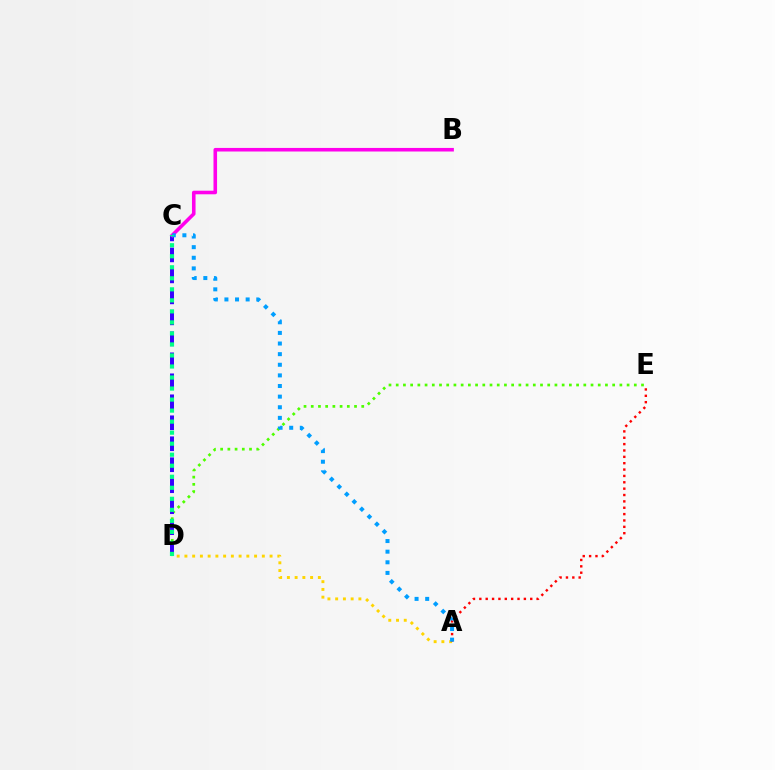{('D', 'E'): [{'color': '#4fff00', 'line_style': 'dotted', 'thickness': 1.96}], ('C', 'D'): [{'color': '#3700ff', 'line_style': 'dashed', 'thickness': 2.85}, {'color': '#00ff86', 'line_style': 'dotted', 'thickness': 3.0}], ('A', 'D'): [{'color': '#ffd500', 'line_style': 'dotted', 'thickness': 2.1}], ('A', 'E'): [{'color': '#ff0000', 'line_style': 'dotted', 'thickness': 1.73}], ('B', 'C'): [{'color': '#ff00ed', 'line_style': 'solid', 'thickness': 2.57}], ('A', 'C'): [{'color': '#009eff', 'line_style': 'dotted', 'thickness': 2.89}]}